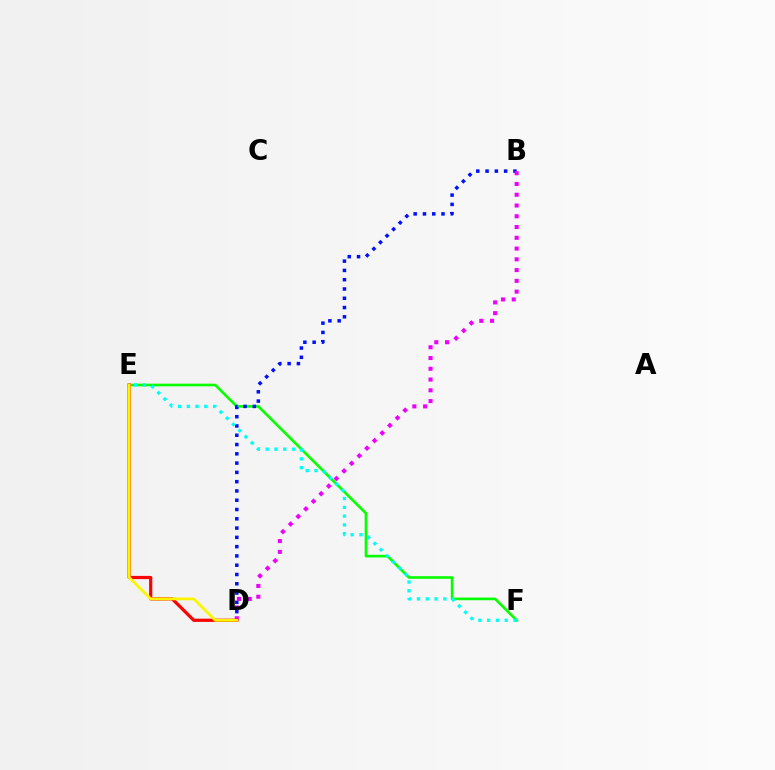{('E', 'F'): [{'color': '#08ff00', 'line_style': 'solid', 'thickness': 1.9}, {'color': '#00fff6', 'line_style': 'dotted', 'thickness': 2.38}], ('B', 'D'): [{'color': '#0010ff', 'line_style': 'dotted', 'thickness': 2.52}, {'color': '#ee00ff', 'line_style': 'dotted', 'thickness': 2.92}], ('D', 'E'): [{'color': '#ff0000', 'line_style': 'solid', 'thickness': 2.3}, {'color': '#fcf500', 'line_style': 'solid', 'thickness': 2.0}]}